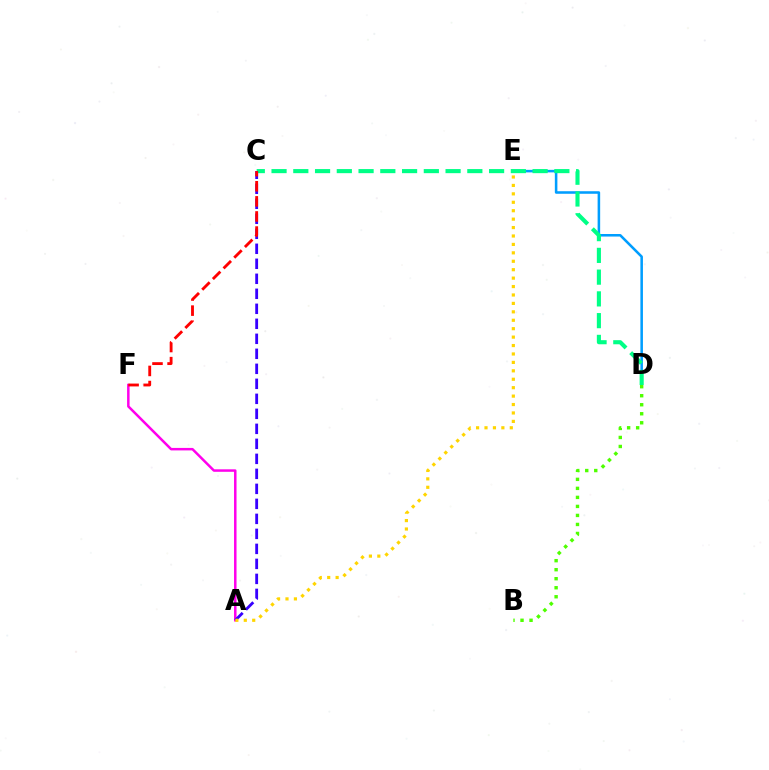{('D', 'E'): [{'color': '#009eff', 'line_style': 'solid', 'thickness': 1.83}], ('A', 'F'): [{'color': '#ff00ed', 'line_style': 'solid', 'thickness': 1.8}], ('C', 'D'): [{'color': '#00ff86', 'line_style': 'dashed', 'thickness': 2.96}], ('A', 'C'): [{'color': '#3700ff', 'line_style': 'dashed', 'thickness': 2.04}], ('B', 'D'): [{'color': '#4fff00', 'line_style': 'dotted', 'thickness': 2.45}], ('A', 'E'): [{'color': '#ffd500', 'line_style': 'dotted', 'thickness': 2.29}], ('C', 'F'): [{'color': '#ff0000', 'line_style': 'dashed', 'thickness': 2.05}]}